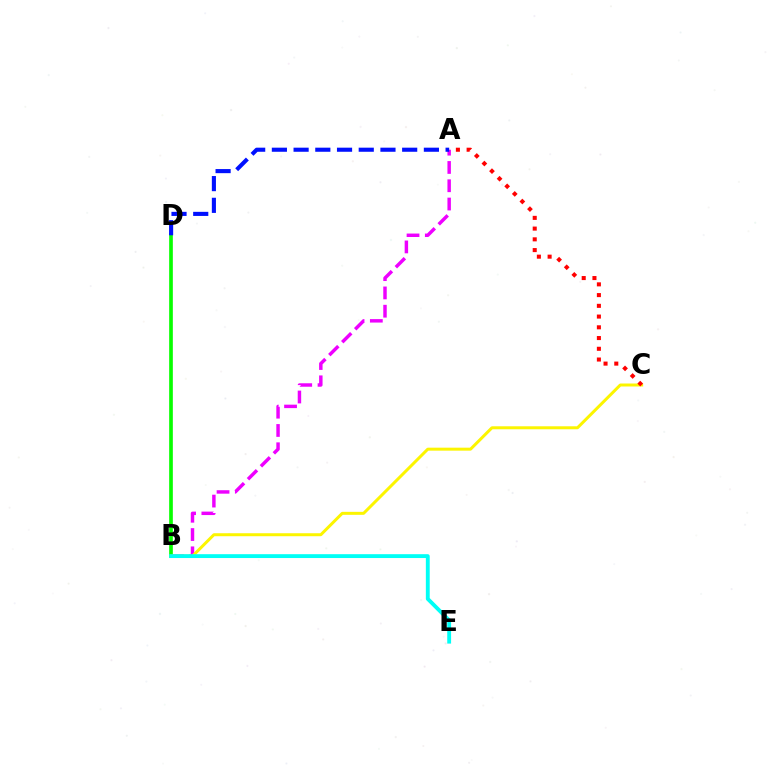{('A', 'B'): [{'color': '#ee00ff', 'line_style': 'dashed', 'thickness': 2.48}], ('B', 'D'): [{'color': '#08ff00', 'line_style': 'solid', 'thickness': 2.64}], ('A', 'D'): [{'color': '#0010ff', 'line_style': 'dashed', 'thickness': 2.95}], ('B', 'C'): [{'color': '#fcf500', 'line_style': 'solid', 'thickness': 2.15}], ('B', 'E'): [{'color': '#00fff6', 'line_style': 'solid', 'thickness': 2.78}], ('A', 'C'): [{'color': '#ff0000', 'line_style': 'dotted', 'thickness': 2.92}]}